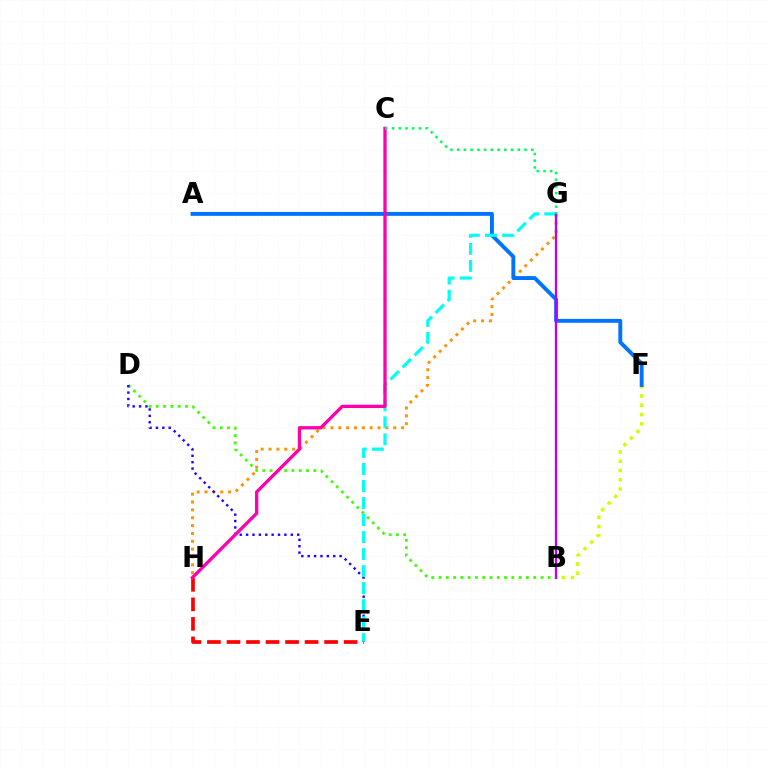{('B', 'D'): [{'color': '#3dff00', 'line_style': 'dotted', 'thickness': 1.98}], ('B', 'F'): [{'color': '#d1ff00', 'line_style': 'dotted', 'thickness': 2.52}], ('G', 'H'): [{'color': '#ff9400', 'line_style': 'dotted', 'thickness': 2.13}], ('D', 'E'): [{'color': '#2500ff', 'line_style': 'dotted', 'thickness': 1.73}], ('A', 'F'): [{'color': '#0074ff', 'line_style': 'solid', 'thickness': 2.81}], ('E', 'H'): [{'color': '#ff0000', 'line_style': 'dashed', 'thickness': 2.65}], ('E', 'G'): [{'color': '#00fff6', 'line_style': 'dashed', 'thickness': 2.31}], ('C', 'H'): [{'color': '#ff00ac', 'line_style': 'solid', 'thickness': 2.37}], ('B', 'G'): [{'color': '#b900ff', 'line_style': 'solid', 'thickness': 1.68}], ('C', 'G'): [{'color': '#00ff5c', 'line_style': 'dotted', 'thickness': 1.83}]}